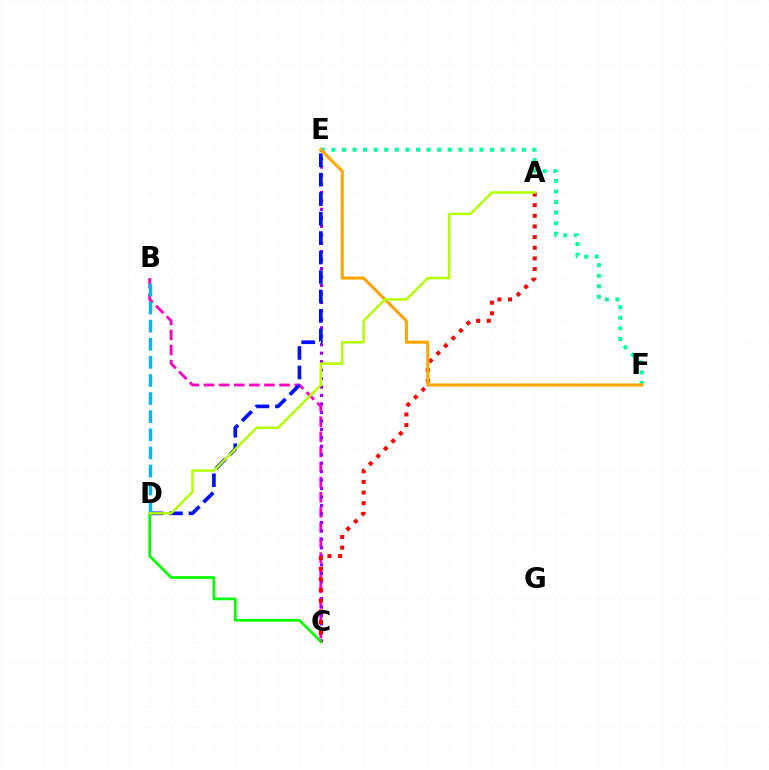{('B', 'C'): [{'color': '#ff00bd', 'line_style': 'dashed', 'thickness': 2.05}], ('C', 'E'): [{'color': '#9b00ff', 'line_style': 'dotted', 'thickness': 2.3}], ('E', 'F'): [{'color': '#00ff9d', 'line_style': 'dotted', 'thickness': 2.87}, {'color': '#ffa500', 'line_style': 'solid', 'thickness': 2.23}], ('D', 'E'): [{'color': '#0010ff', 'line_style': 'dashed', 'thickness': 2.65}], ('C', 'D'): [{'color': '#08ff00', 'line_style': 'solid', 'thickness': 1.97}], ('B', 'D'): [{'color': '#00b5ff', 'line_style': 'dashed', 'thickness': 2.46}], ('A', 'C'): [{'color': '#ff0000', 'line_style': 'dotted', 'thickness': 2.89}], ('A', 'D'): [{'color': '#b3ff00', 'line_style': 'solid', 'thickness': 1.8}]}